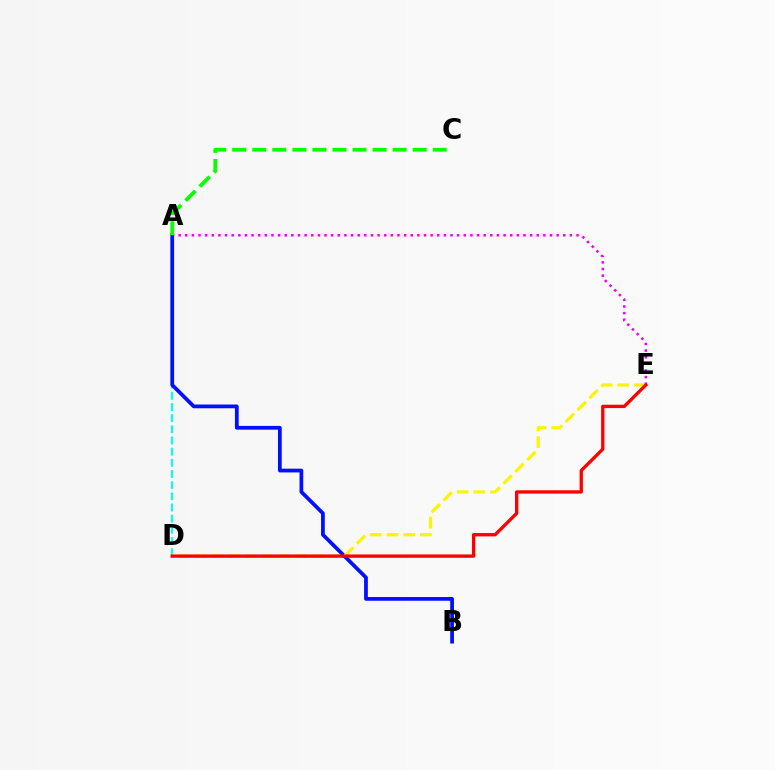{('A', 'E'): [{'color': '#ee00ff', 'line_style': 'dotted', 'thickness': 1.8}], ('A', 'D'): [{'color': '#00fff6', 'line_style': 'dashed', 'thickness': 1.52}], ('A', 'B'): [{'color': '#0010ff', 'line_style': 'solid', 'thickness': 2.7}], ('D', 'E'): [{'color': '#fcf500', 'line_style': 'dashed', 'thickness': 2.27}, {'color': '#ff0000', 'line_style': 'solid', 'thickness': 2.4}], ('A', 'C'): [{'color': '#08ff00', 'line_style': 'dashed', 'thickness': 2.72}]}